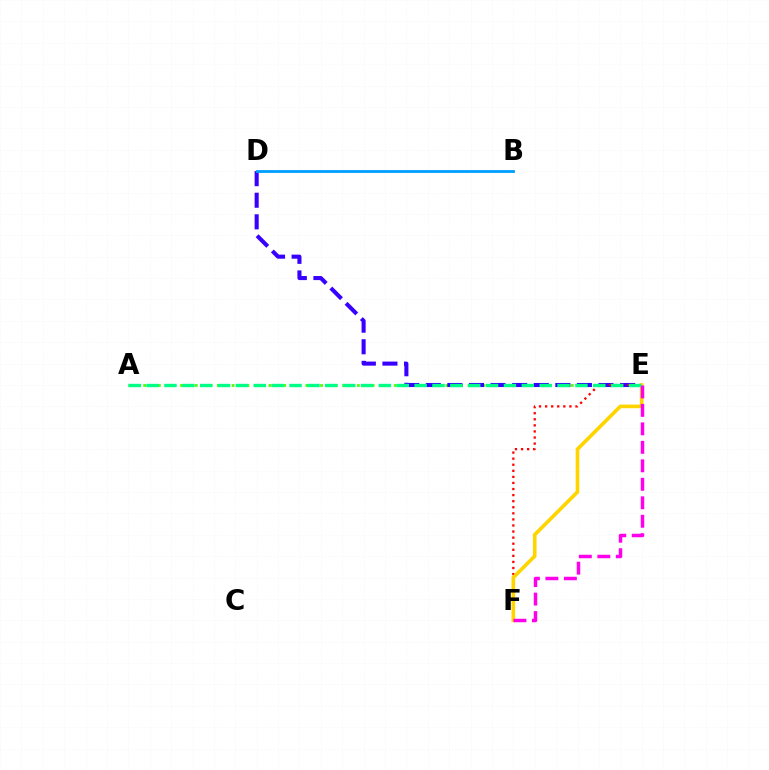{('A', 'E'): [{'color': '#4fff00', 'line_style': 'dotted', 'thickness': 2.0}, {'color': '#00ff86', 'line_style': 'dashed', 'thickness': 2.43}], ('D', 'E'): [{'color': '#3700ff', 'line_style': 'dashed', 'thickness': 2.93}], ('E', 'F'): [{'color': '#ff0000', 'line_style': 'dotted', 'thickness': 1.65}, {'color': '#ffd500', 'line_style': 'solid', 'thickness': 2.63}, {'color': '#ff00ed', 'line_style': 'dashed', 'thickness': 2.51}], ('B', 'D'): [{'color': '#009eff', 'line_style': 'solid', 'thickness': 2.02}]}